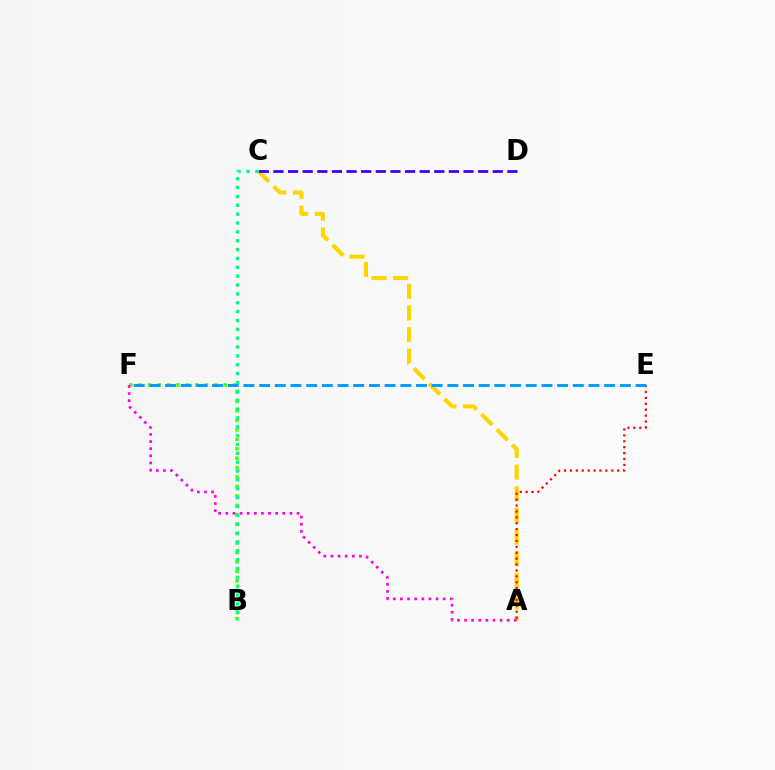{('A', 'C'): [{'color': '#ffd500', 'line_style': 'dashed', 'thickness': 2.94}], ('C', 'D'): [{'color': '#3700ff', 'line_style': 'dashed', 'thickness': 1.99}], ('A', 'E'): [{'color': '#ff0000', 'line_style': 'dotted', 'thickness': 1.6}], ('B', 'F'): [{'color': '#4fff00', 'line_style': 'dotted', 'thickness': 2.57}], ('B', 'C'): [{'color': '#00ff86', 'line_style': 'dotted', 'thickness': 2.41}], ('E', 'F'): [{'color': '#009eff', 'line_style': 'dashed', 'thickness': 2.13}], ('A', 'F'): [{'color': '#ff00ed', 'line_style': 'dotted', 'thickness': 1.93}]}